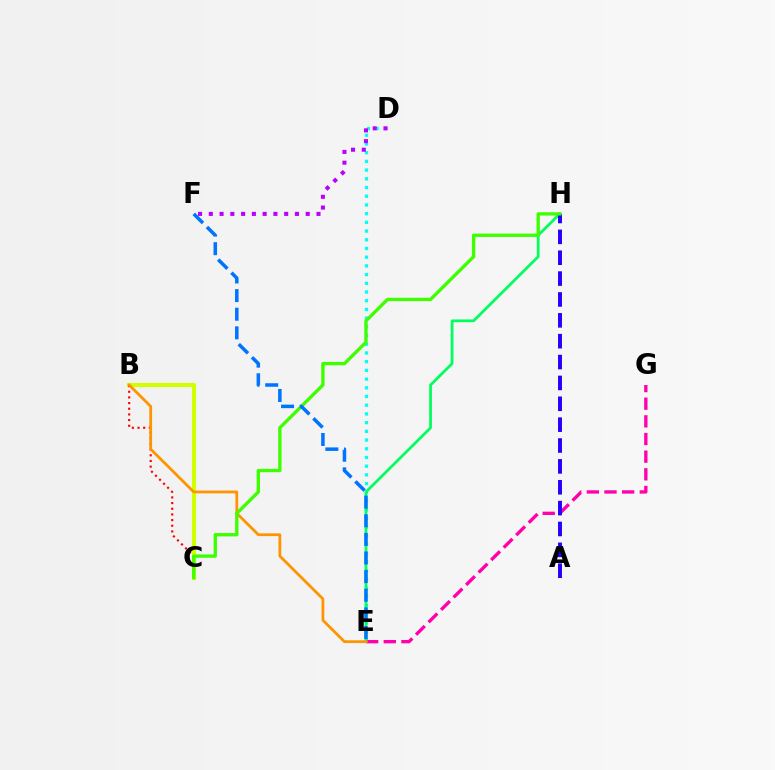{('B', 'C'): [{'color': '#d1ff00', 'line_style': 'solid', 'thickness': 2.95}, {'color': '#ff0000', 'line_style': 'dotted', 'thickness': 1.54}], ('D', 'E'): [{'color': '#00fff6', 'line_style': 'dotted', 'thickness': 2.37}], ('E', 'G'): [{'color': '#ff00ac', 'line_style': 'dashed', 'thickness': 2.4}], ('E', 'H'): [{'color': '#00ff5c', 'line_style': 'solid', 'thickness': 1.99}], ('B', 'E'): [{'color': '#ff9400', 'line_style': 'solid', 'thickness': 2.0}], ('D', 'F'): [{'color': '#b900ff', 'line_style': 'dotted', 'thickness': 2.93}], ('A', 'H'): [{'color': '#2500ff', 'line_style': 'dashed', 'thickness': 2.83}], ('C', 'H'): [{'color': '#3dff00', 'line_style': 'solid', 'thickness': 2.4}], ('E', 'F'): [{'color': '#0074ff', 'line_style': 'dashed', 'thickness': 2.53}]}